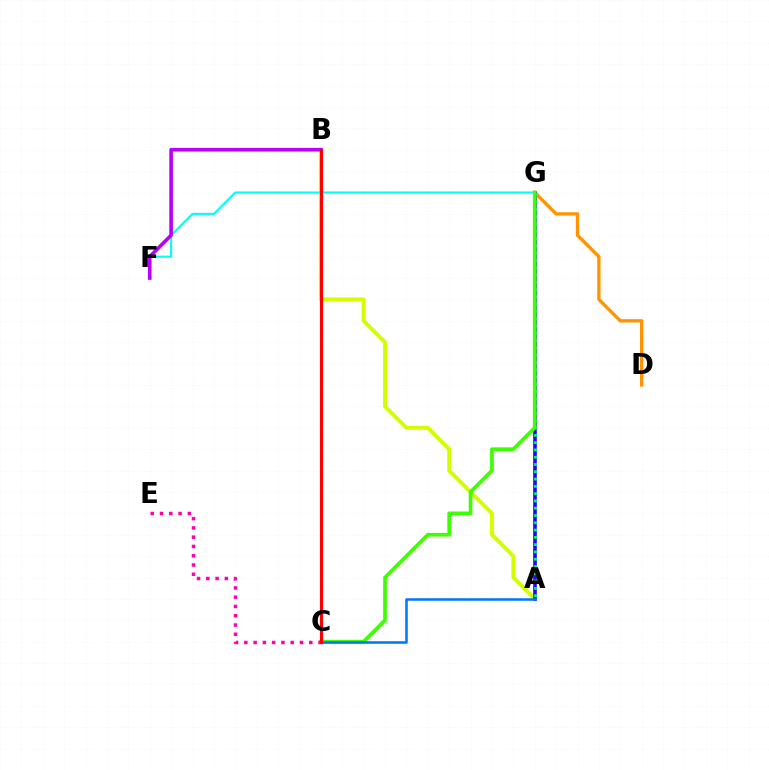{('D', 'G'): [{'color': '#ff9400', 'line_style': 'solid', 'thickness': 2.39}], ('A', 'B'): [{'color': '#d1ff00', 'line_style': 'solid', 'thickness': 2.82}], ('A', 'G'): [{'color': '#2500ff', 'line_style': 'solid', 'thickness': 2.6}, {'color': '#00ff5c', 'line_style': 'dotted', 'thickness': 1.98}], ('F', 'G'): [{'color': '#00fff6', 'line_style': 'solid', 'thickness': 1.51}], ('C', 'G'): [{'color': '#3dff00', 'line_style': 'solid', 'thickness': 2.65}], ('C', 'E'): [{'color': '#ff00ac', 'line_style': 'dotted', 'thickness': 2.52}], ('A', 'C'): [{'color': '#0074ff', 'line_style': 'solid', 'thickness': 1.81}], ('B', 'F'): [{'color': '#b900ff', 'line_style': 'solid', 'thickness': 2.62}], ('B', 'C'): [{'color': '#ff0000', 'line_style': 'solid', 'thickness': 2.27}]}